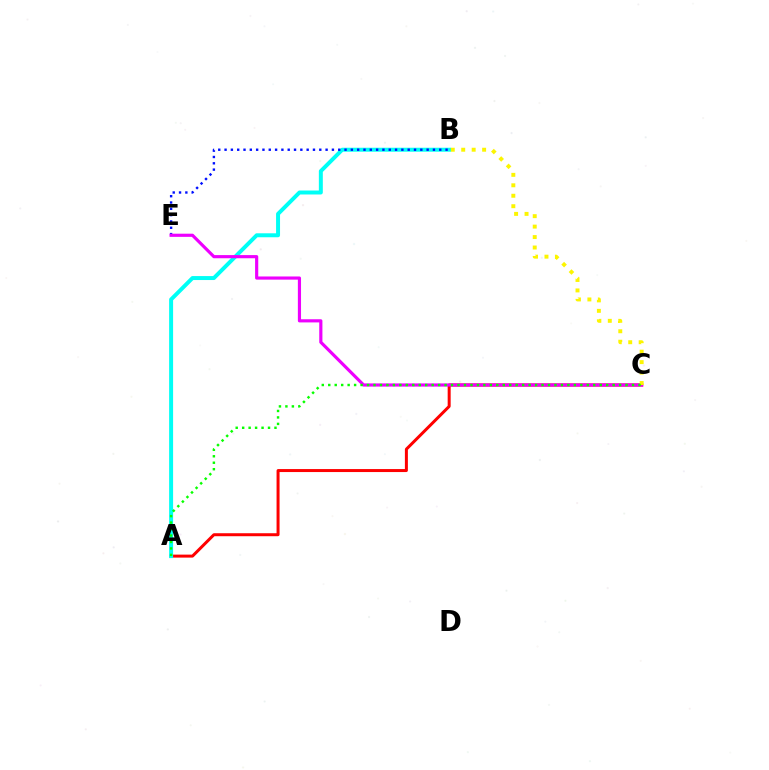{('A', 'C'): [{'color': '#ff0000', 'line_style': 'solid', 'thickness': 2.16}, {'color': '#08ff00', 'line_style': 'dotted', 'thickness': 1.76}], ('A', 'B'): [{'color': '#00fff6', 'line_style': 'solid', 'thickness': 2.86}], ('B', 'E'): [{'color': '#0010ff', 'line_style': 'dotted', 'thickness': 1.72}], ('C', 'E'): [{'color': '#ee00ff', 'line_style': 'solid', 'thickness': 2.28}], ('B', 'C'): [{'color': '#fcf500', 'line_style': 'dotted', 'thickness': 2.84}]}